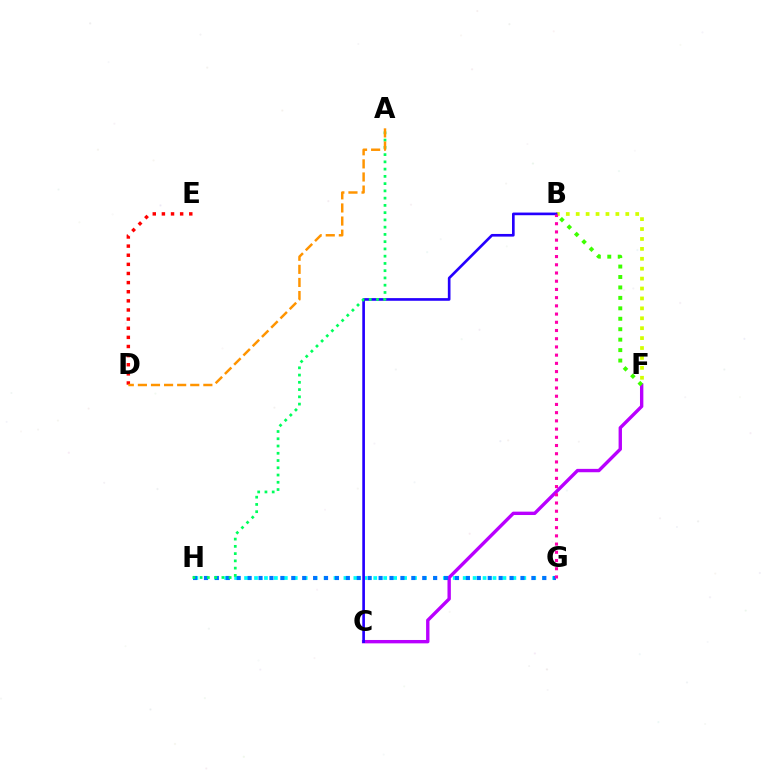{('B', 'F'): [{'color': '#d1ff00', 'line_style': 'dotted', 'thickness': 2.69}, {'color': '#3dff00', 'line_style': 'dotted', 'thickness': 2.84}], ('G', 'H'): [{'color': '#00fff6', 'line_style': 'dotted', 'thickness': 2.7}, {'color': '#0074ff', 'line_style': 'dotted', 'thickness': 2.97}], ('C', 'F'): [{'color': '#b900ff', 'line_style': 'solid', 'thickness': 2.43}], ('D', 'E'): [{'color': '#ff0000', 'line_style': 'dotted', 'thickness': 2.48}], ('B', 'C'): [{'color': '#2500ff', 'line_style': 'solid', 'thickness': 1.91}], ('B', 'G'): [{'color': '#ff00ac', 'line_style': 'dotted', 'thickness': 2.23}], ('A', 'H'): [{'color': '#00ff5c', 'line_style': 'dotted', 'thickness': 1.97}], ('A', 'D'): [{'color': '#ff9400', 'line_style': 'dashed', 'thickness': 1.78}]}